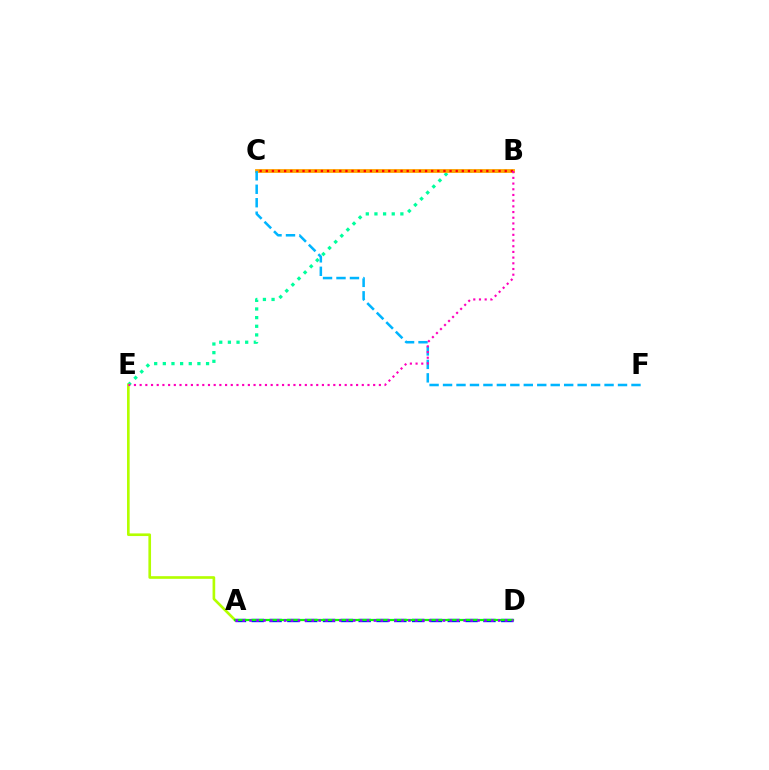{('B', 'E'): [{'color': '#00ff9d', 'line_style': 'dotted', 'thickness': 2.35}, {'color': '#ff00bd', 'line_style': 'dotted', 'thickness': 1.55}], ('B', 'C'): [{'color': '#ffa500', 'line_style': 'solid', 'thickness': 2.74}, {'color': '#ff0000', 'line_style': 'dotted', 'thickness': 1.66}], ('C', 'F'): [{'color': '#00b5ff', 'line_style': 'dashed', 'thickness': 1.83}], ('A', 'E'): [{'color': '#b3ff00', 'line_style': 'solid', 'thickness': 1.9}], ('A', 'D'): [{'color': '#0010ff', 'line_style': 'dashed', 'thickness': 2.42}, {'color': '#08ff00', 'line_style': 'solid', 'thickness': 1.6}, {'color': '#9b00ff', 'line_style': 'dotted', 'thickness': 1.88}]}